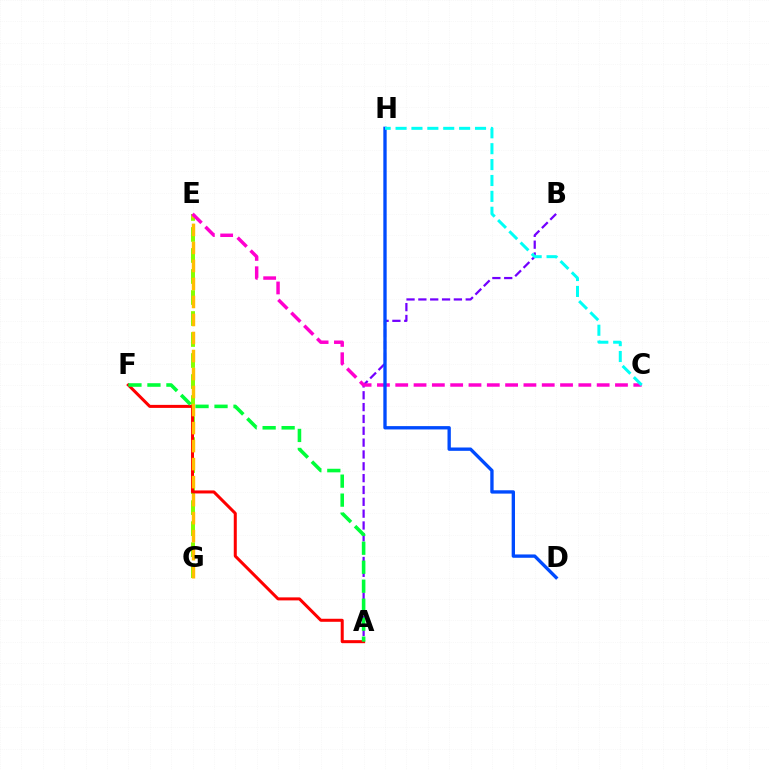{('E', 'G'): [{'color': '#84ff00', 'line_style': 'dashed', 'thickness': 2.85}, {'color': '#ffbd00', 'line_style': 'dashed', 'thickness': 2.45}], ('A', 'B'): [{'color': '#7200ff', 'line_style': 'dashed', 'thickness': 1.61}], ('A', 'F'): [{'color': '#ff0000', 'line_style': 'solid', 'thickness': 2.18}, {'color': '#00ff39', 'line_style': 'dashed', 'thickness': 2.58}], ('C', 'E'): [{'color': '#ff00cf', 'line_style': 'dashed', 'thickness': 2.49}], ('D', 'H'): [{'color': '#004bff', 'line_style': 'solid', 'thickness': 2.4}], ('C', 'H'): [{'color': '#00fff6', 'line_style': 'dashed', 'thickness': 2.16}]}